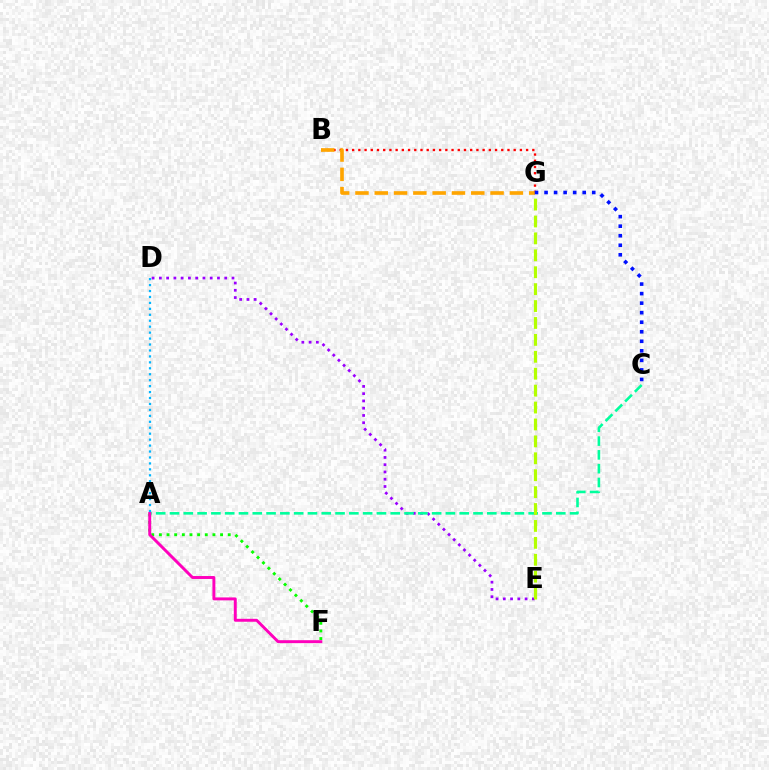{('B', 'G'): [{'color': '#ff0000', 'line_style': 'dotted', 'thickness': 1.69}, {'color': '#ffa500', 'line_style': 'dashed', 'thickness': 2.62}], ('D', 'E'): [{'color': '#9b00ff', 'line_style': 'dotted', 'thickness': 1.97}], ('A', 'C'): [{'color': '#00ff9d', 'line_style': 'dashed', 'thickness': 1.87}], ('A', 'F'): [{'color': '#08ff00', 'line_style': 'dotted', 'thickness': 2.08}, {'color': '#ff00bd', 'line_style': 'solid', 'thickness': 2.11}], ('E', 'G'): [{'color': '#b3ff00', 'line_style': 'dashed', 'thickness': 2.3}], ('C', 'G'): [{'color': '#0010ff', 'line_style': 'dotted', 'thickness': 2.59}], ('A', 'D'): [{'color': '#00b5ff', 'line_style': 'dotted', 'thickness': 1.62}]}